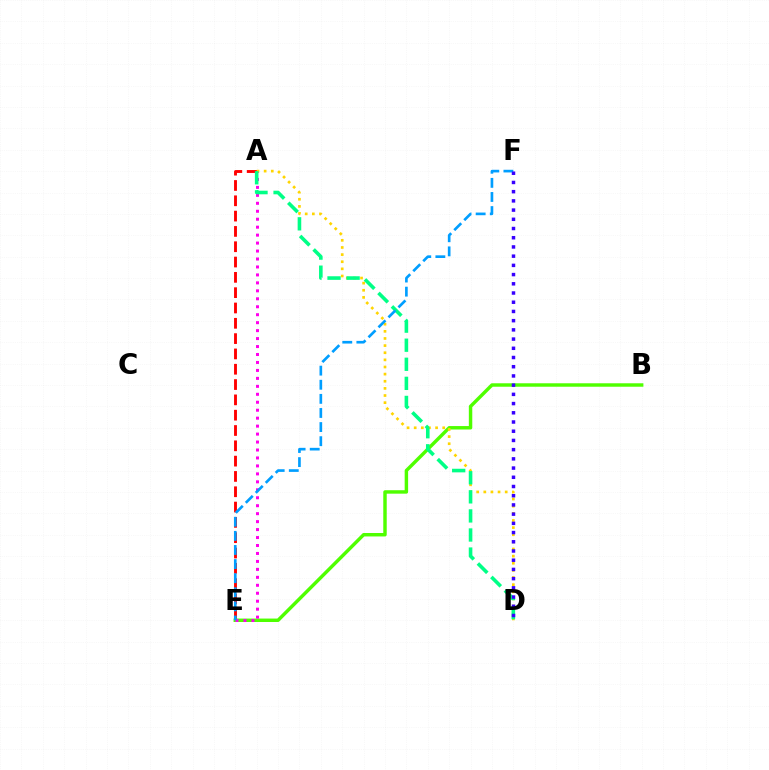{('A', 'E'): [{'color': '#ff0000', 'line_style': 'dashed', 'thickness': 2.08}, {'color': '#ff00ed', 'line_style': 'dotted', 'thickness': 2.16}], ('B', 'E'): [{'color': '#4fff00', 'line_style': 'solid', 'thickness': 2.48}], ('A', 'D'): [{'color': '#ffd500', 'line_style': 'dotted', 'thickness': 1.94}, {'color': '#00ff86', 'line_style': 'dashed', 'thickness': 2.59}], ('E', 'F'): [{'color': '#009eff', 'line_style': 'dashed', 'thickness': 1.92}], ('D', 'F'): [{'color': '#3700ff', 'line_style': 'dotted', 'thickness': 2.5}]}